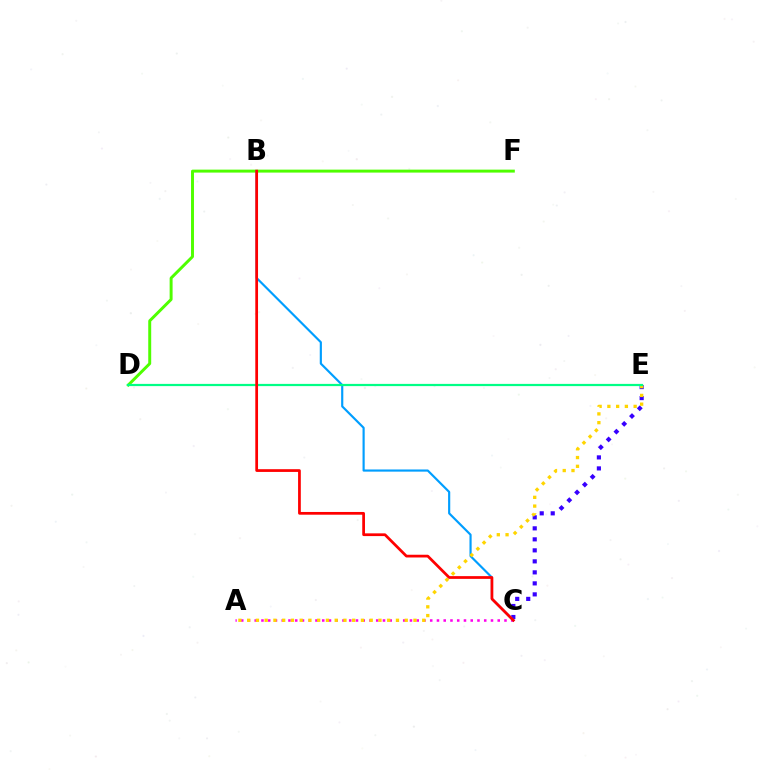{('A', 'C'): [{'color': '#ff00ed', 'line_style': 'dotted', 'thickness': 1.83}], ('D', 'F'): [{'color': '#4fff00', 'line_style': 'solid', 'thickness': 2.13}], ('C', 'E'): [{'color': '#3700ff', 'line_style': 'dotted', 'thickness': 2.99}], ('B', 'C'): [{'color': '#009eff', 'line_style': 'solid', 'thickness': 1.56}, {'color': '#ff0000', 'line_style': 'solid', 'thickness': 1.97}], ('A', 'E'): [{'color': '#ffd500', 'line_style': 'dotted', 'thickness': 2.38}], ('D', 'E'): [{'color': '#00ff86', 'line_style': 'solid', 'thickness': 1.6}]}